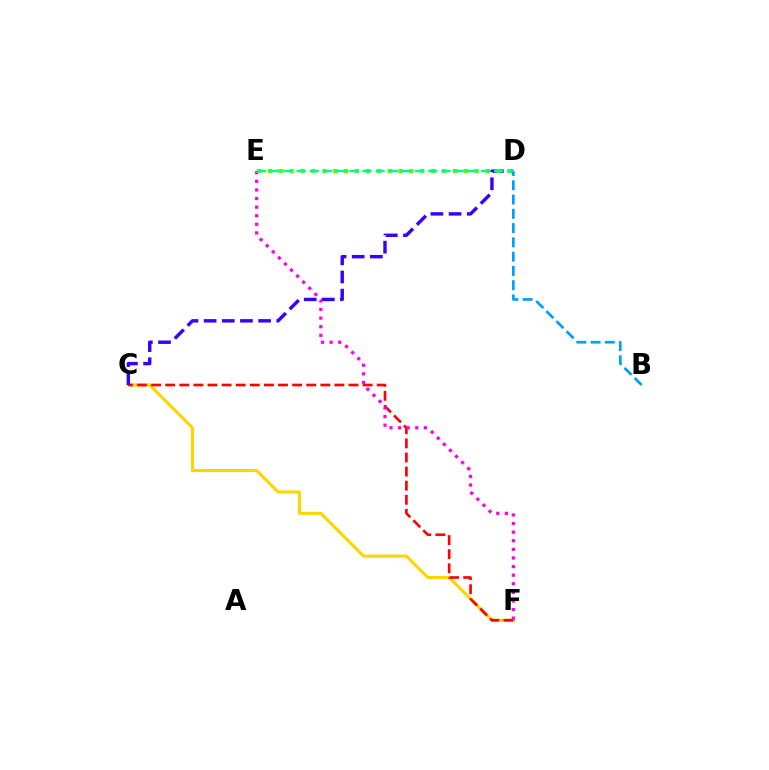{('C', 'F'): [{'color': '#ffd500', 'line_style': 'solid', 'thickness': 2.23}, {'color': '#ff0000', 'line_style': 'dashed', 'thickness': 1.92}], ('E', 'F'): [{'color': '#ff00ed', 'line_style': 'dotted', 'thickness': 2.34}], ('C', 'D'): [{'color': '#3700ff', 'line_style': 'dashed', 'thickness': 2.47}], ('D', 'E'): [{'color': '#4fff00', 'line_style': 'dotted', 'thickness': 2.96}, {'color': '#00ff86', 'line_style': 'dashed', 'thickness': 1.79}], ('B', 'D'): [{'color': '#009eff', 'line_style': 'dashed', 'thickness': 1.94}]}